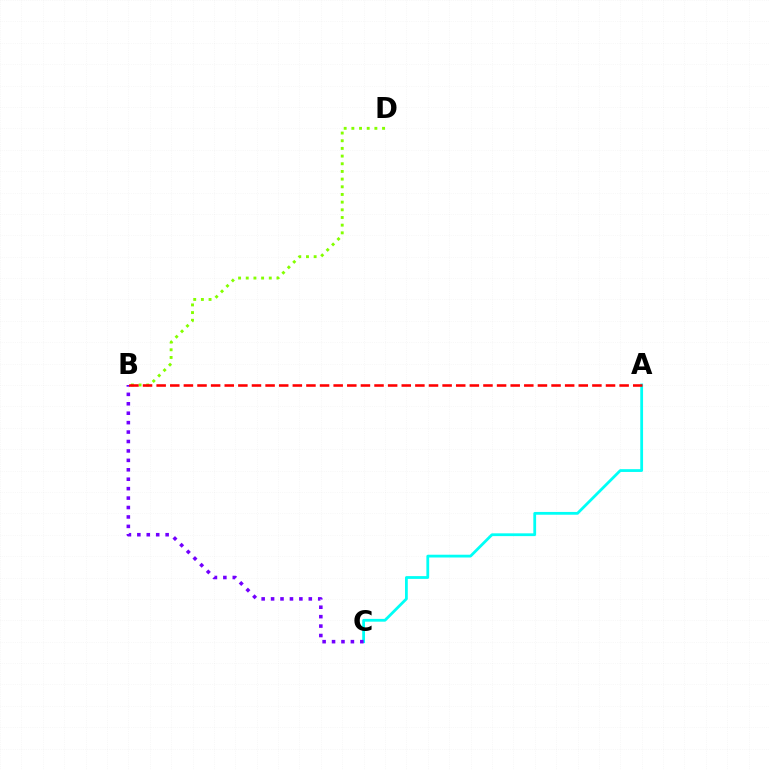{('B', 'D'): [{'color': '#84ff00', 'line_style': 'dotted', 'thickness': 2.09}], ('A', 'C'): [{'color': '#00fff6', 'line_style': 'solid', 'thickness': 2.01}], ('B', 'C'): [{'color': '#7200ff', 'line_style': 'dotted', 'thickness': 2.56}], ('A', 'B'): [{'color': '#ff0000', 'line_style': 'dashed', 'thickness': 1.85}]}